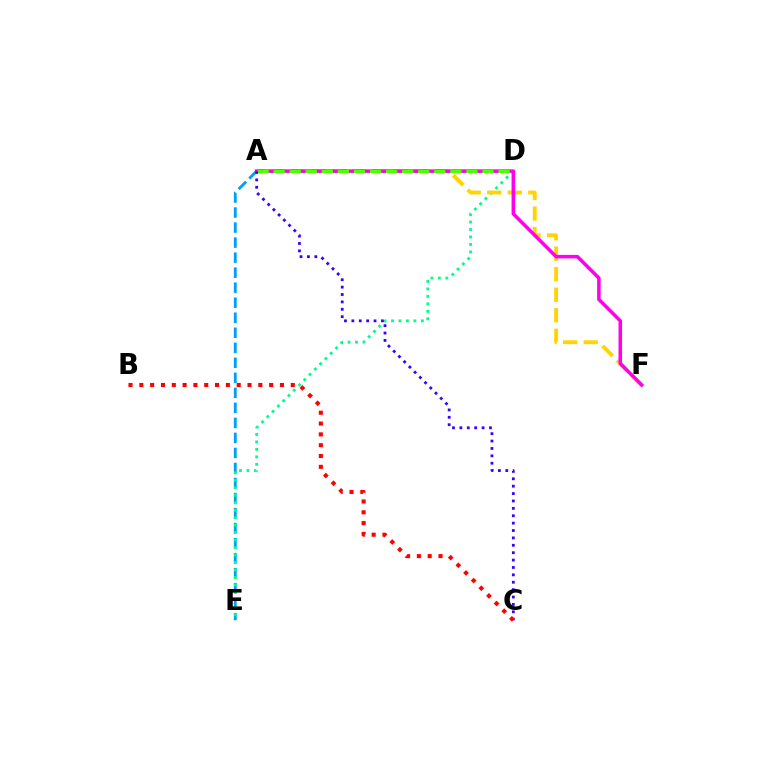{('A', 'E'): [{'color': '#009eff', 'line_style': 'dashed', 'thickness': 2.04}], ('D', 'E'): [{'color': '#00ff86', 'line_style': 'dotted', 'thickness': 2.03}], ('A', 'F'): [{'color': '#ffd500', 'line_style': 'dashed', 'thickness': 2.79}, {'color': '#ff00ed', 'line_style': 'solid', 'thickness': 2.55}], ('A', 'D'): [{'color': '#4fff00', 'line_style': 'dashed', 'thickness': 2.18}], ('A', 'C'): [{'color': '#3700ff', 'line_style': 'dotted', 'thickness': 2.01}], ('B', 'C'): [{'color': '#ff0000', 'line_style': 'dotted', 'thickness': 2.94}]}